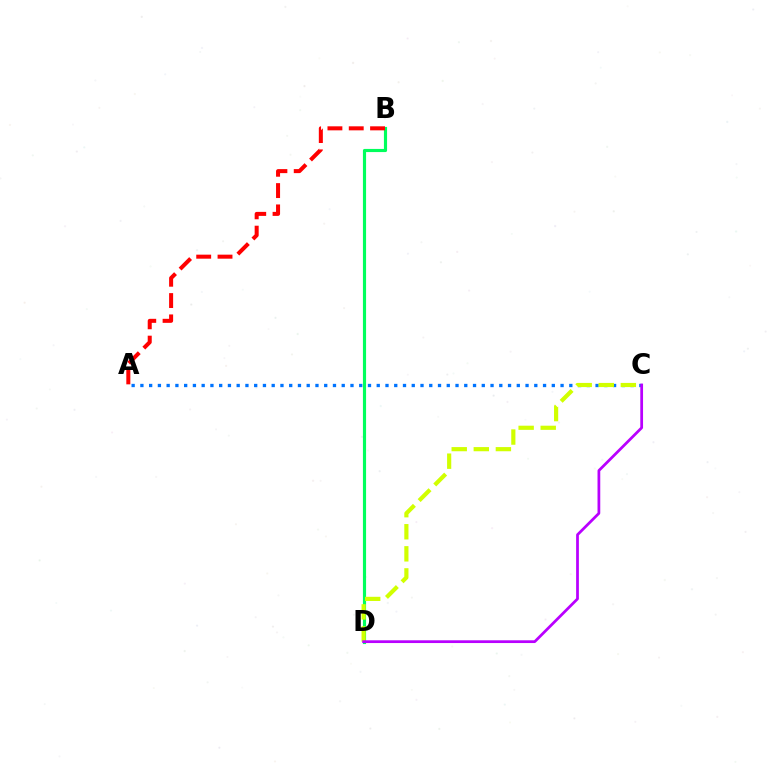{('A', 'C'): [{'color': '#0074ff', 'line_style': 'dotted', 'thickness': 2.38}], ('B', 'D'): [{'color': '#00ff5c', 'line_style': 'solid', 'thickness': 2.27}], ('C', 'D'): [{'color': '#d1ff00', 'line_style': 'dashed', 'thickness': 3.0}, {'color': '#b900ff', 'line_style': 'solid', 'thickness': 1.98}], ('A', 'B'): [{'color': '#ff0000', 'line_style': 'dashed', 'thickness': 2.9}]}